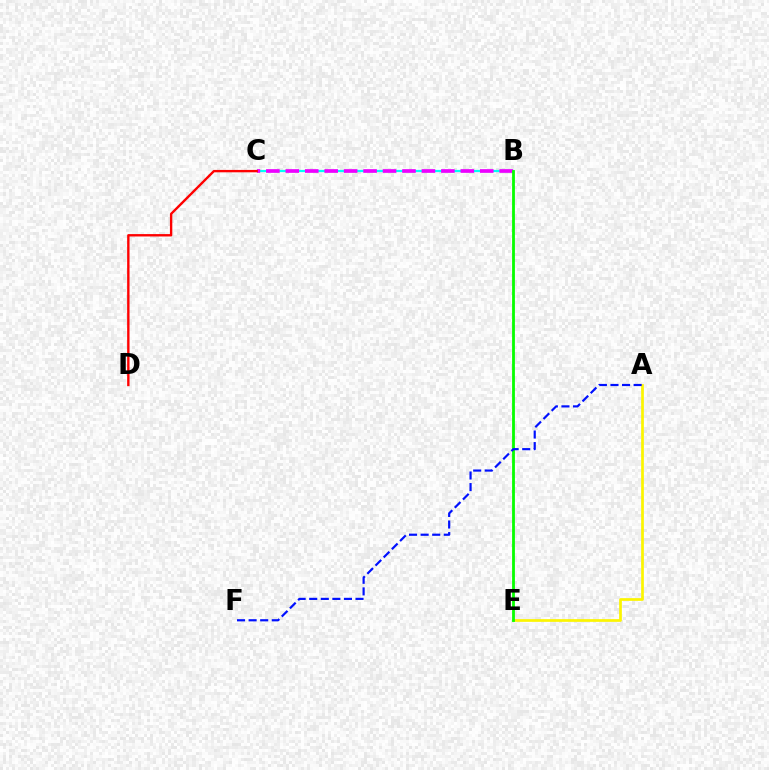{('A', 'E'): [{'color': '#fcf500', 'line_style': 'solid', 'thickness': 1.95}], ('B', 'C'): [{'color': '#00fff6', 'line_style': 'solid', 'thickness': 1.59}, {'color': '#ee00ff', 'line_style': 'dashed', 'thickness': 2.64}], ('C', 'D'): [{'color': '#ff0000', 'line_style': 'solid', 'thickness': 1.71}], ('B', 'E'): [{'color': '#08ff00', 'line_style': 'solid', 'thickness': 2.02}], ('A', 'F'): [{'color': '#0010ff', 'line_style': 'dashed', 'thickness': 1.57}]}